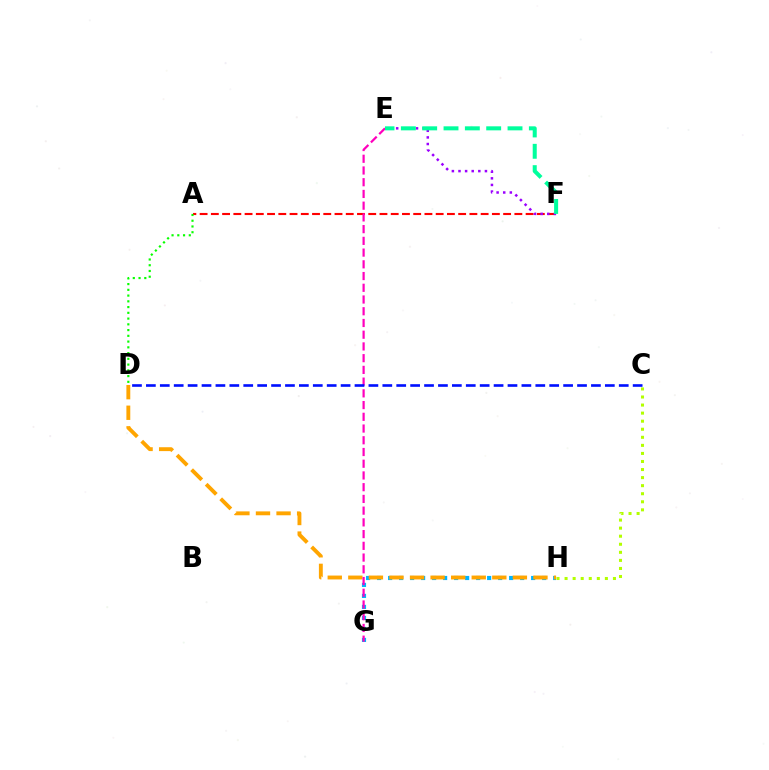{('G', 'H'): [{'color': '#00b5ff', 'line_style': 'dotted', 'thickness': 2.99}], ('D', 'H'): [{'color': '#ffa500', 'line_style': 'dashed', 'thickness': 2.79}], ('A', 'F'): [{'color': '#ff0000', 'line_style': 'dashed', 'thickness': 1.53}], ('E', 'G'): [{'color': '#ff00bd', 'line_style': 'dashed', 'thickness': 1.59}], ('C', 'D'): [{'color': '#0010ff', 'line_style': 'dashed', 'thickness': 1.89}], ('A', 'D'): [{'color': '#08ff00', 'line_style': 'dotted', 'thickness': 1.56}], ('E', 'F'): [{'color': '#9b00ff', 'line_style': 'dotted', 'thickness': 1.8}, {'color': '#00ff9d', 'line_style': 'dashed', 'thickness': 2.9}], ('C', 'H'): [{'color': '#b3ff00', 'line_style': 'dotted', 'thickness': 2.19}]}